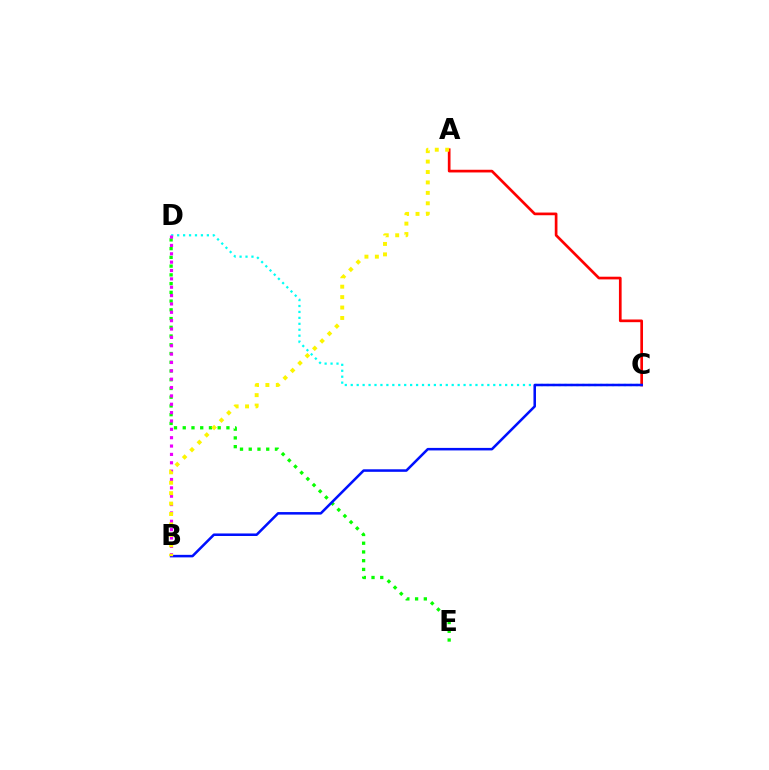{('D', 'E'): [{'color': '#08ff00', 'line_style': 'dotted', 'thickness': 2.37}], ('C', 'D'): [{'color': '#00fff6', 'line_style': 'dotted', 'thickness': 1.61}], ('A', 'C'): [{'color': '#ff0000', 'line_style': 'solid', 'thickness': 1.94}], ('B', 'C'): [{'color': '#0010ff', 'line_style': 'solid', 'thickness': 1.82}], ('B', 'D'): [{'color': '#ee00ff', 'line_style': 'dotted', 'thickness': 2.27}], ('A', 'B'): [{'color': '#fcf500', 'line_style': 'dotted', 'thickness': 2.83}]}